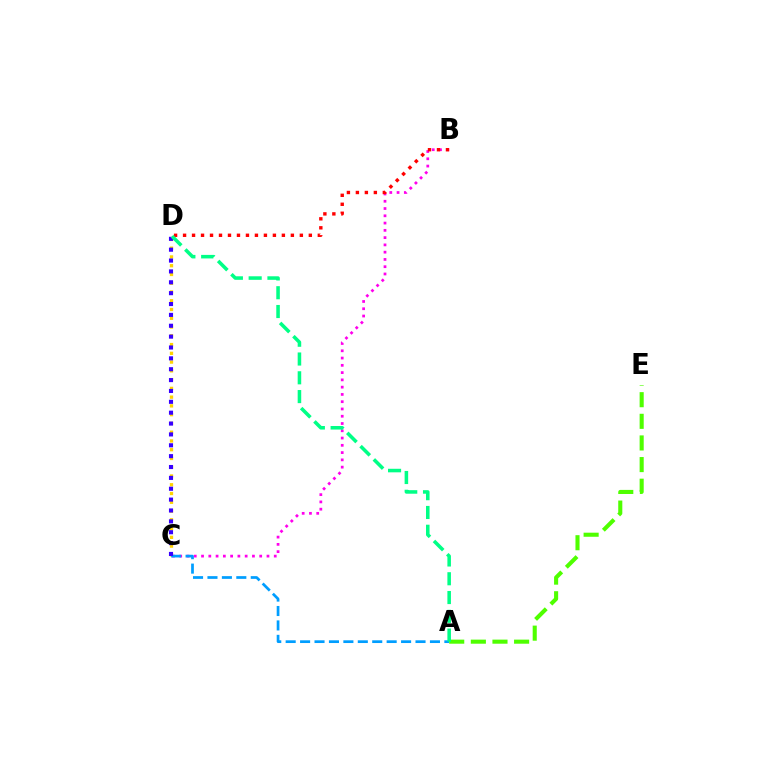{('B', 'C'): [{'color': '#ff00ed', 'line_style': 'dotted', 'thickness': 1.98}], ('C', 'D'): [{'color': '#ffd500', 'line_style': 'dotted', 'thickness': 2.38}, {'color': '#3700ff', 'line_style': 'dotted', 'thickness': 2.95}], ('B', 'D'): [{'color': '#ff0000', 'line_style': 'dotted', 'thickness': 2.44}], ('A', 'C'): [{'color': '#009eff', 'line_style': 'dashed', 'thickness': 1.96}], ('A', 'E'): [{'color': '#4fff00', 'line_style': 'dashed', 'thickness': 2.94}], ('A', 'D'): [{'color': '#00ff86', 'line_style': 'dashed', 'thickness': 2.55}]}